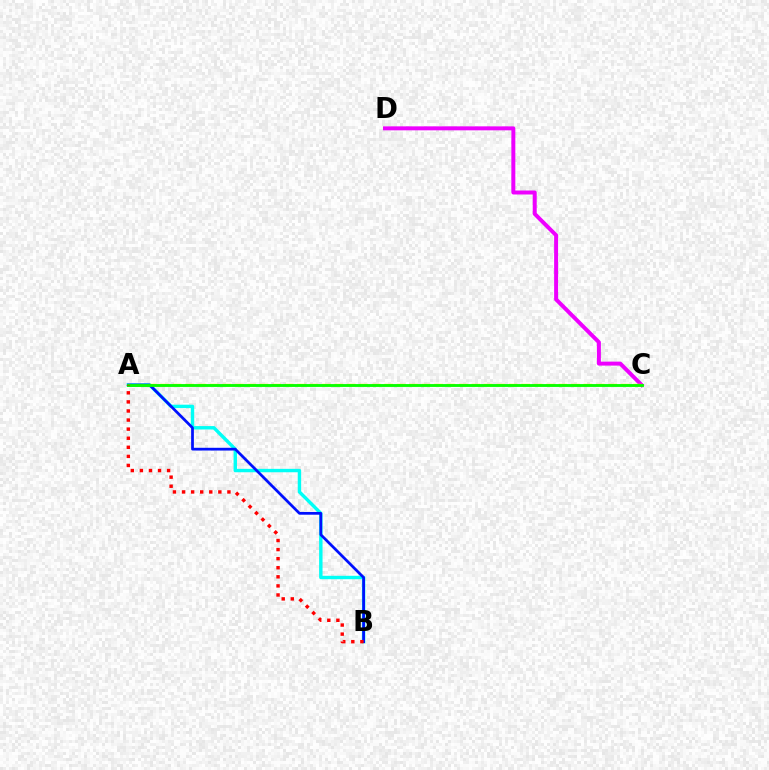{('A', 'B'): [{'color': '#00fff6', 'line_style': 'solid', 'thickness': 2.45}, {'color': '#0010ff', 'line_style': 'solid', 'thickness': 1.98}, {'color': '#ff0000', 'line_style': 'dotted', 'thickness': 2.47}], ('C', 'D'): [{'color': '#ee00ff', 'line_style': 'solid', 'thickness': 2.86}], ('A', 'C'): [{'color': '#fcf500', 'line_style': 'dashed', 'thickness': 1.69}, {'color': '#08ff00', 'line_style': 'solid', 'thickness': 2.06}]}